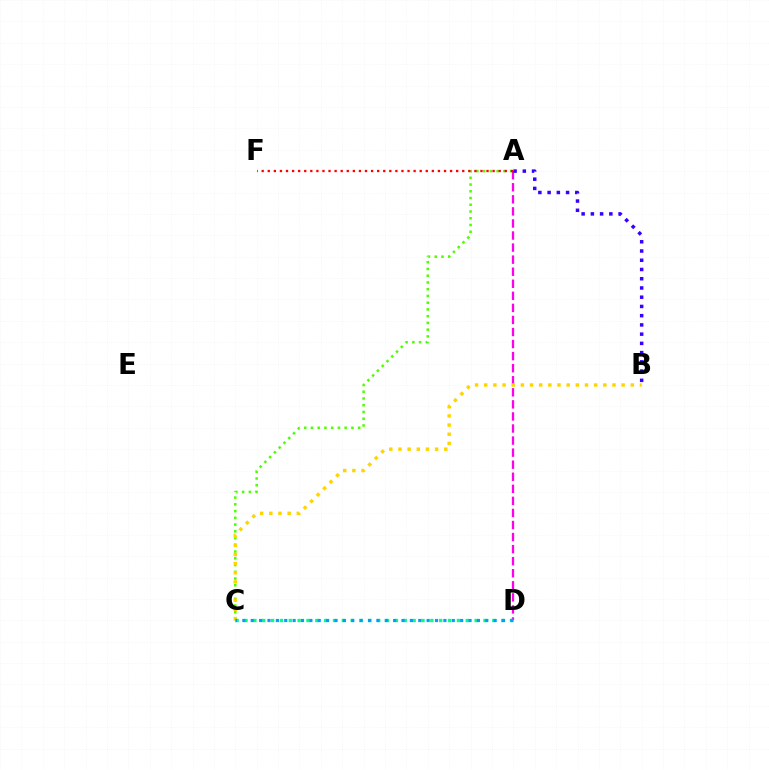{('A', 'D'): [{'color': '#ff00ed', 'line_style': 'dashed', 'thickness': 1.64}], ('A', 'C'): [{'color': '#4fff00', 'line_style': 'dotted', 'thickness': 1.83}], ('B', 'C'): [{'color': '#ffd500', 'line_style': 'dotted', 'thickness': 2.49}], ('C', 'D'): [{'color': '#00ff86', 'line_style': 'dotted', 'thickness': 2.4}, {'color': '#009eff', 'line_style': 'dotted', 'thickness': 2.28}], ('A', 'F'): [{'color': '#ff0000', 'line_style': 'dotted', 'thickness': 1.65}], ('A', 'B'): [{'color': '#3700ff', 'line_style': 'dotted', 'thickness': 2.51}]}